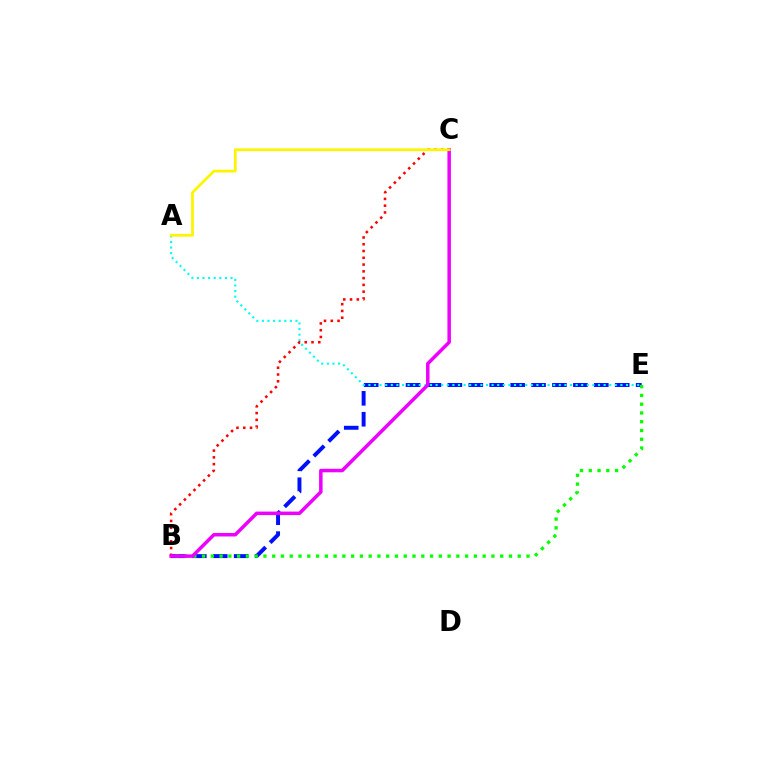{('B', 'E'): [{'color': '#0010ff', 'line_style': 'dashed', 'thickness': 2.84}, {'color': '#08ff00', 'line_style': 'dotted', 'thickness': 2.38}], ('A', 'E'): [{'color': '#00fff6', 'line_style': 'dotted', 'thickness': 1.52}], ('B', 'C'): [{'color': '#ff0000', 'line_style': 'dotted', 'thickness': 1.84}, {'color': '#ee00ff', 'line_style': 'solid', 'thickness': 2.52}], ('A', 'C'): [{'color': '#fcf500', 'line_style': 'solid', 'thickness': 1.99}]}